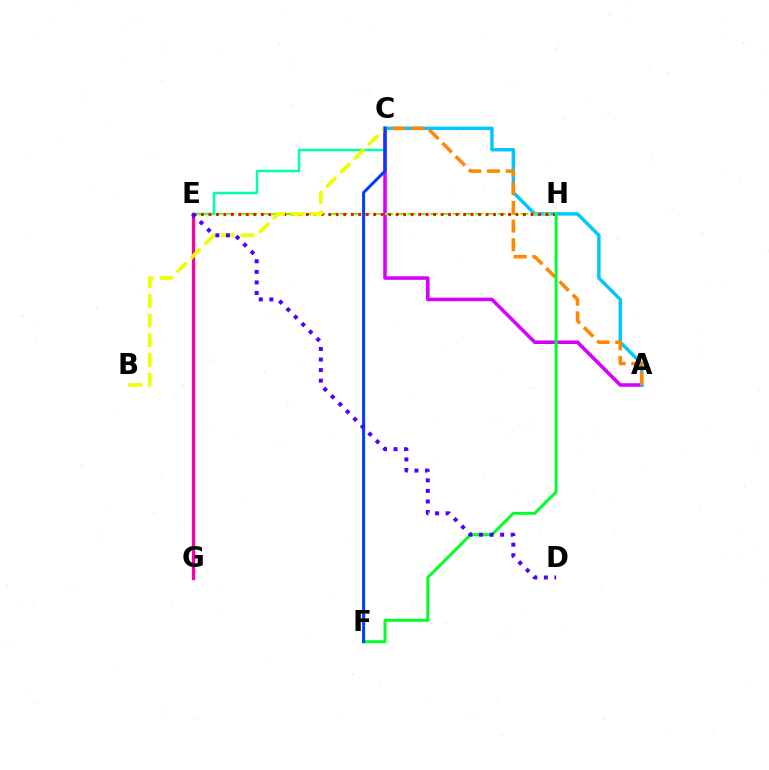{('C', 'E'): [{'color': '#00ffaf', 'line_style': 'solid', 'thickness': 1.78}], ('A', 'C'): [{'color': '#d600ff', 'line_style': 'solid', 'thickness': 2.56}, {'color': '#00c7ff', 'line_style': 'solid', 'thickness': 2.48}, {'color': '#ff8800', 'line_style': 'dashed', 'thickness': 2.54}], ('E', 'H'): [{'color': '#66ff00', 'line_style': 'dashed', 'thickness': 1.53}, {'color': '#ff0000', 'line_style': 'dotted', 'thickness': 2.04}], ('E', 'G'): [{'color': '#ff00a0', 'line_style': 'solid', 'thickness': 2.36}], ('F', 'H'): [{'color': '#00ff27', 'line_style': 'solid', 'thickness': 2.13}], ('B', 'C'): [{'color': '#eeff00', 'line_style': 'dashed', 'thickness': 2.68}], ('C', 'F'): [{'color': '#003fff', 'line_style': 'solid', 'thickness': 2.17}], ('D', 'E'): [{'color': '#4f00ff', 'line_style': 'dotted', 'thickness': 2.87}]}